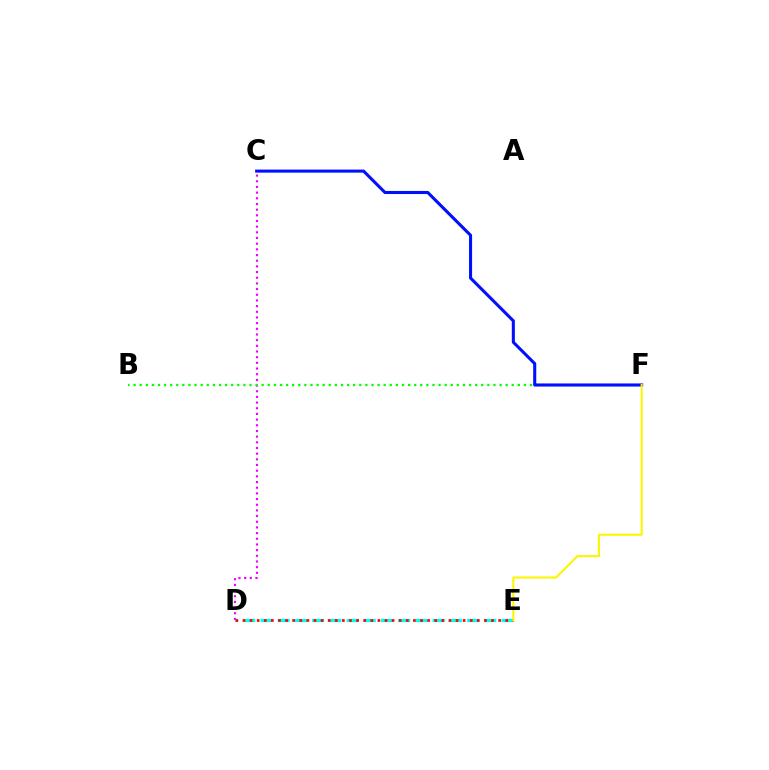{('C', 'D'): [{'color': '#ee00ff', 'line_style': 'dotted', 'thickness': 1.54}], ('D', 'E'): [{'color': '#00fff6', 'line_style': 'dashed', 'thickness': 2.34}, {'color': '#ff0000', 'line_style': 'dotted', 'thickness': 1.93}], ('B', 'F'): [{'color': '#08ff00', 'line_style': 'dotted', 'thickness': 1.66}], ('C', 'F'): [{'color': '#0010ff', 'line_style': 'solid', 'thickness': 2.21}], ('E', 'F'): [{'color': '#fcf500', 'line_style': 'solid', 'thickness': 1.51}]}